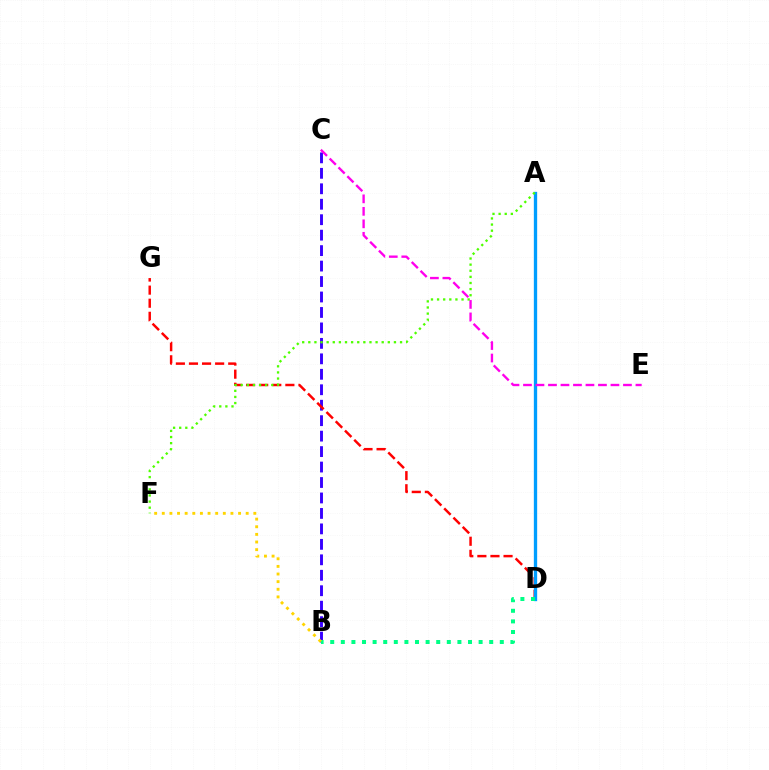{('B', 'C'): [{'color': '#3700ff', 'line_style': 'dashed', 'thickness': 2.1}], ('D', 'G'): [{'color': '#ff0000', 'line_style': 'dashed', 'thickness': 1.78}], ('A', 'D'): [{'color': '#009eff', 'line_style': 'solid', 'thickness': 2.39}], ('C', 'E'): [{'color': '#ff00ed', 'line_style': 'dashed', 'thickness': 1.7}], ('A', 'F'): [{'color': '#4fff00', 'line_style': 'dotted', 'thickness': 1.66}], ('B', 'D'): [{'color': '#00ff86', 'line_style': 'dotted', 'thickness': 2.88}], ('B', 'F'): [{'color': '#ffd500', 'line_style': 'dotted', 'thickness': 2.07}]}